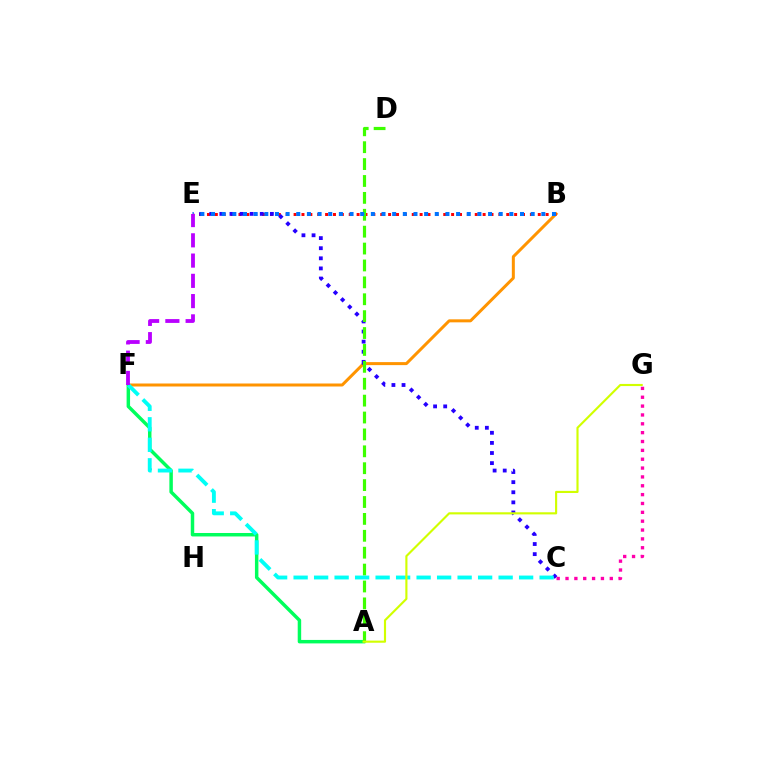{('B', 'F'): [{'color': '#ff9400', 'line_style': 'solid', 'thickness': 2.16}], ('B', 'E'): [{'color': '#ff0000', 'line_style': 'dotted', 'thickness': 2.14}, {'color': '#0074ff', 'line_style': 'dotted', 'thickness': 2.89}], ('C', 'E'): [{'color': '#2500ff', 'line_style': 'dotted', 'thickness': 2.75}], ('A', 'F'): [{'color': '#00ff5c', 'line_style': 'solid', 'thickness': 2.49}], ('A', 'D'): [{'color': '#3dff00', 'line_style': 'dashed', 'thickness': 2.3}], ('C', 'G'): [{'color': '#ff00ac', 'line_style': 'dotted', 'thickness': 2.41}], ('C', 'F'): [{'color': '#00fff6', 'line_style': 'dashed', 'thickness': 2.79}], ('A', 'G'): [{'color': '#d1ff00', 'line_style': 'solid', 'thickness': 1.54}], ('E', 'F'): [{'color': '#b900ff', 'line_style': 'dashed', 'thickness': 2.75}]}